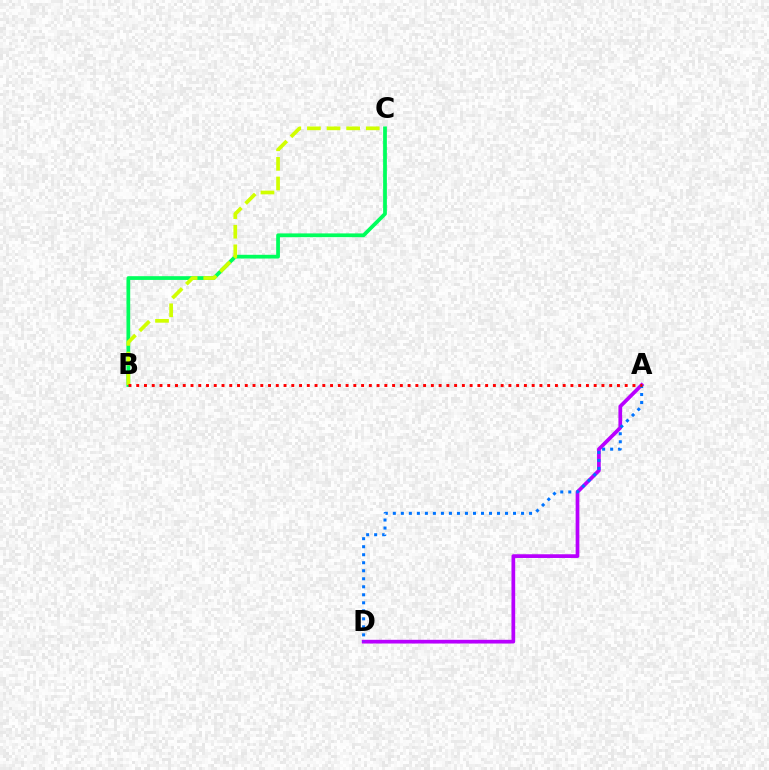{('A', 'D'): [{'color': '#b900ff', 'line_style': 'solid', 'thickness': 2.67}, {'color': '#0074ff', 'line_style': 'dotted', 'thickness': 2.18}], ('B', 'C'): [{'color': '#00ff5c', 'line_style': 'solid', 'thickness': 2.7}, {'color': '#d1ff00', 'line_style': 'dashed', 'thickness': 2.67}], ('A', 'B'): [{'color': '#ff0000', 'line_style': 'dotted', 'thickness': 2.11}]}